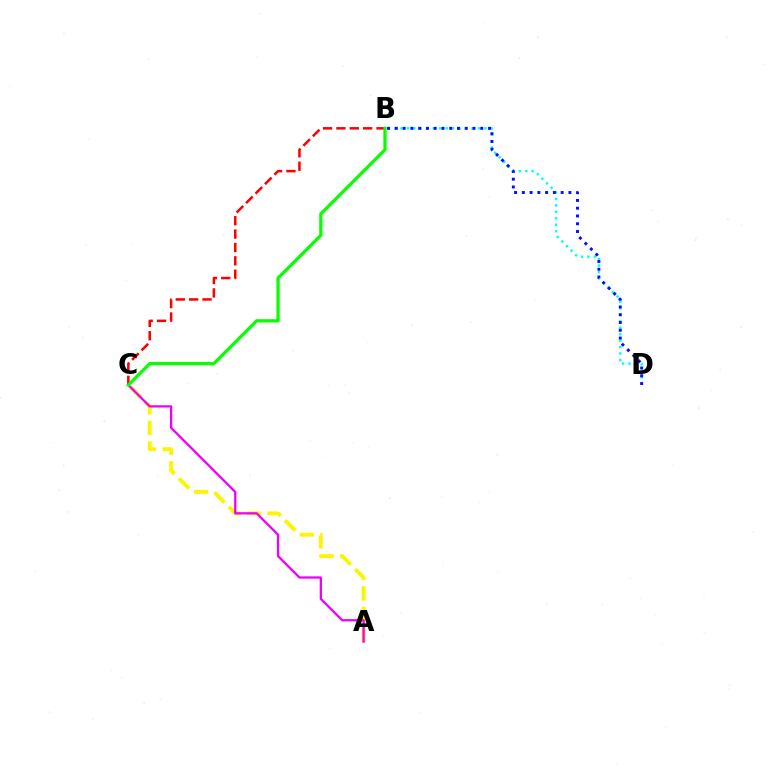{('B', 'D'): [{'color': '#00fff6', 'line_style': 'dotted', 'thickness': 1.75}, {'color': '#0010ff', 'line_style': 'dotted', 'thickness': 2.11}], ('A', 'C'): [{'color': '#fcf500', 'line_style': 'dashed', 'thickness': 2.79}, {'color': '#ee00ff', 'line_style': 'solid', 'thickness': 1.65}], ('B', 'C'): [{'color': '#ff0000', 'line_style': 'dashed', 'thickness': 1.82}, {'color': '#08ff00', 'line_style': 'solid', 'thickness': 2.35}]}